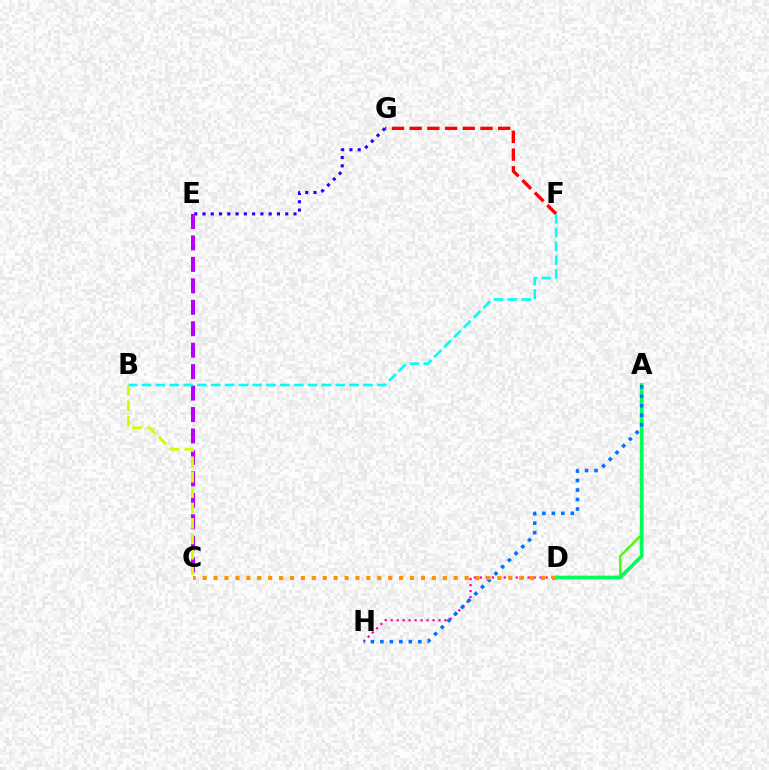{('D', 'H'): [{'color': '#ff00ac', 'line_style': 'dotted', 'thickness': 1.62}], ('A', 'D'): [{'color': '#3dff00', 'line_style': 'solid', 'thickness': 1.66}, {'color': '#00ff5c', 'line_style': 'solid', 'thickness': 2.66}], ('E', 'G'): [{'color': '#2500ff', 'line_style': 'dotted', 'thickness': 2.25}], ('A', 'H'): [{'color': '#0074ff', 'line_style': 'dotted', 'thickness': 2.58}], ('C', 'D'): [{'color': '#ff9400', 'line_style': 'dotted', 'thickness': 2.97}], ('F', 'G'): [{'color': '#ff0000', 'line_style': 'dashed', 'thickness': 2.41}], ('C', 'E'): [{'color': '#b900ff', 'line_style': 'dashed', 'thickness': 2.91}], ('B', 'F'): [{'color': '#00fff6', 'line_style': 'dashed', 'thickness': 1.88}], ('B', 'C'): [{'color': '#d1ff00', 'line_style': 'dashed', 'thickness': 2.09}]}